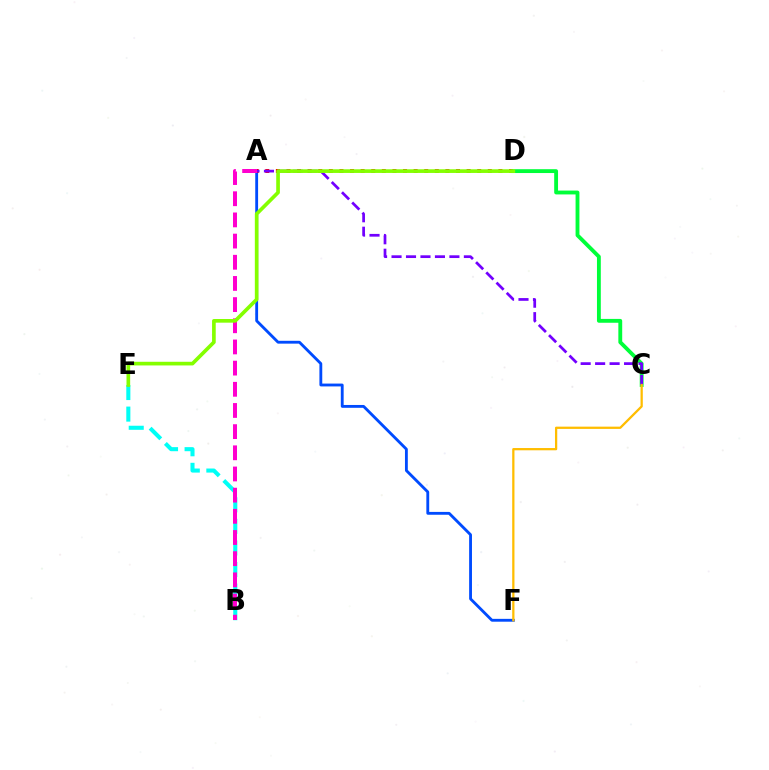{('A', 'F'): [{'color': '#004bff', 'line_style': 'solid', 'thickness': 2.05}], ('B', 'E'): [{'color': '#00fff6', 'line_style': 'dashed', 'thickness': 2.93}], ('A', 'D'): [{'color': '#ff0000', 'line_style': 'dotted', 'thickness': 2.88}], ('C', 'D'): [{'color': '#00ff39', 'line_style': 'solid', 'thickness': 2.77}], ('A', 'C'): [{'color': '#7200ff', 'line_style': 'dashed', 'thickness': 1.97}], ('A', 'B'): [{'color': '#ff00cf', 'line_style': 'dashed', 'thickness': 2.88}], ('D', 'E'): [{'color': '#84ff00', 'line_style': 'solid', 'thickness': 2.64}], ('C', 'F'): [{'color': '#ffbd00', 'line_style': 'solid', 'thickness': 1.63}]}